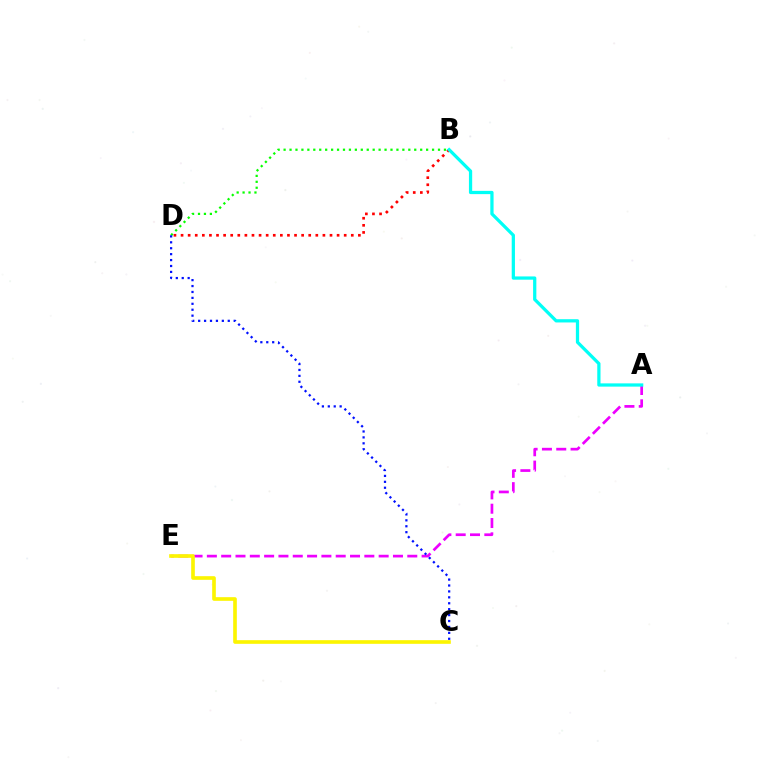{('A', 'E'): [{'color': '#ee00ff', 'line_style': 'dashed', 'thickness': 1.94}], ('B', 'D'): [{'color': '#08ff00', 'line_style': 'dotted', 'thickness': 1.61}, {'color': '#ff0000', 'line_style': 'dotted', 'thickness': 1.93}], ('C', 'E'): [{'color': '#fcf500', 'line_style': 'solid', 'thickness': 2.62}], ('A', 'B'): [{'color': '#00fff6', 'line_style': 'solid', 'thickness': 2.34}], ('C', 'D'): [{'color': '#0010ff', 'line_style': 'dotted', 'thickness': 1.61}]}